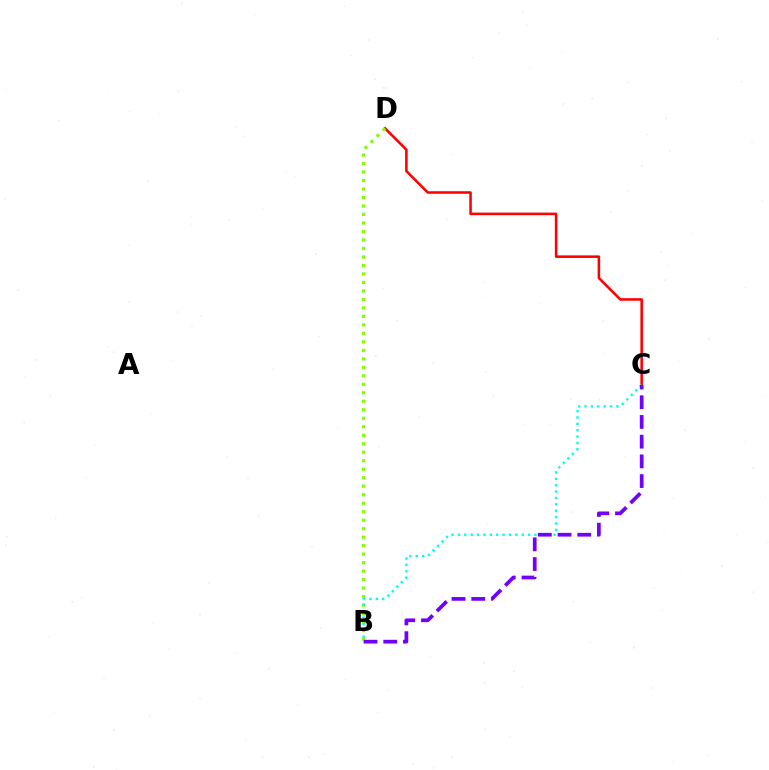{('C', 'D'): [{'color': '#ff0000', 'line_style': 'solid', 'thickness': 1.84}], ('B', 'D'): [{'color': '#84ff00', 'line_style': 'dotted', 'thickness': 2.31}], ('B', 'C'): [{'color': '#00fff6', 'line_style': 'dotted', 'thickness': 1.73}, {'color': '#7200ff', 'line_style': 'dashed', 'thickness': 2.68}]}